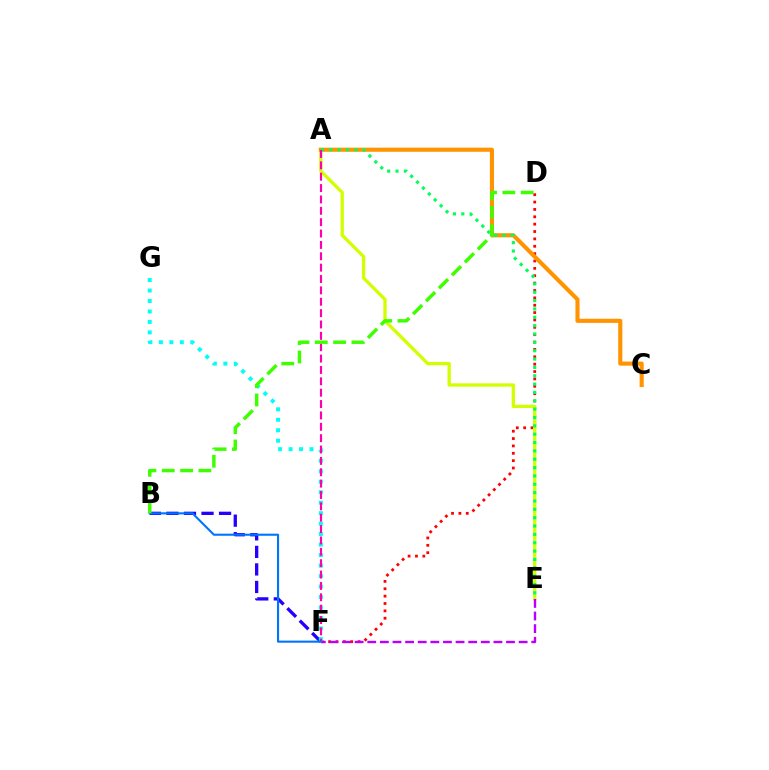{('D', 'F'): [{'color': '#ff0000', 'line_style': 'dotted', 'thickness': 2.0}], ('A', 'E'): [{'color': '#d1ff00', 'line_style': 'solid', 'thickness': 2.37}, {'color': '#00ff5c', 'line_style': 'dotted', 'thickness': 2.27}], ('B', 'F'): [{'color': '#2500ff', 'line_style': 'dashed', 'thickness': 2.38}, {'color': '#0074ff', 'line_style': 'solid', 'thickness': 1.51}], ('F', 'G'): [{'color': '#00fff6', 'line_style': 'dotted', 'thickness': 2.85}], ('A', 'C'): [{'color': '#ff9400', 'line_style': 'solid', 'thickness': 2.96}], ('E', 'F'): [{'color': '#b900ff', 'line_style': 'dashed', 'thickness': 1.71}], ('A', 'F'): [{'color': '#ff00ac', 'line_style': 'dashed', 'thickness': 1.54}], ('B', 'D'): [{'color': '#3dff00', 'line_style': 'dashed', 'thickness': 2.49}]}